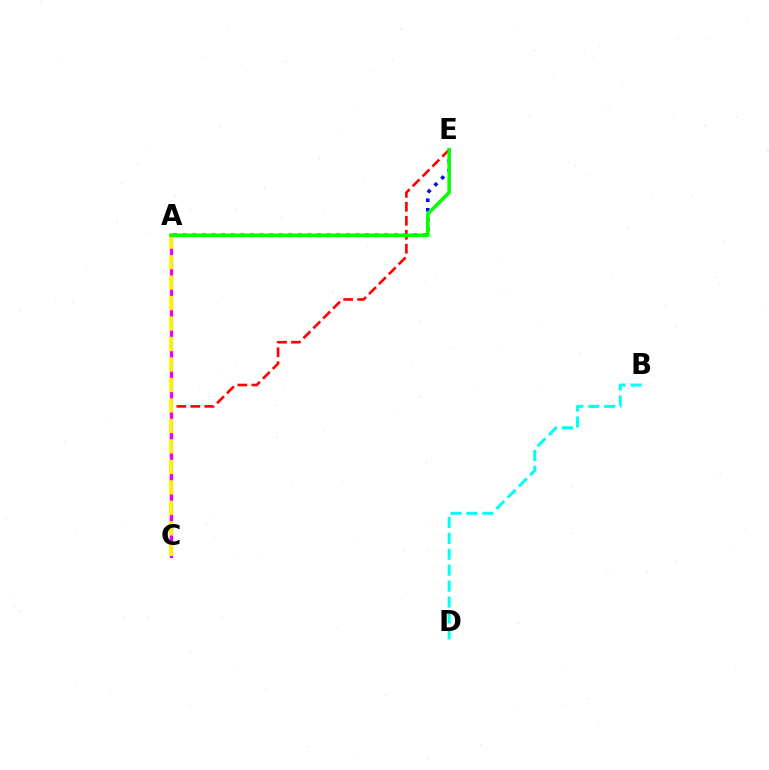{('B', 'D'): [{'color': '#00fff6', 'line_style': 'dashed', 'thickness': 2.16}], ('A', 'E'): [{'color': '#0010ff', 'line_style': 'dotted', 'thickness': 2.61}, {'color': '#08ff00', 'line_style': 'solid', 'thickness': 2.58}], ('C', 'E'): [{'color': '#ff0000', 'line_style': 'dashed', 'thickness': 1.9}], ('A', 'C'): [{'color': '#ee00ff', 'line_style': 'solid', 'thickness': 2.3}, {'color': '#fcf500', 'line_style': 'dashed', 'thickness': 2.78}]}